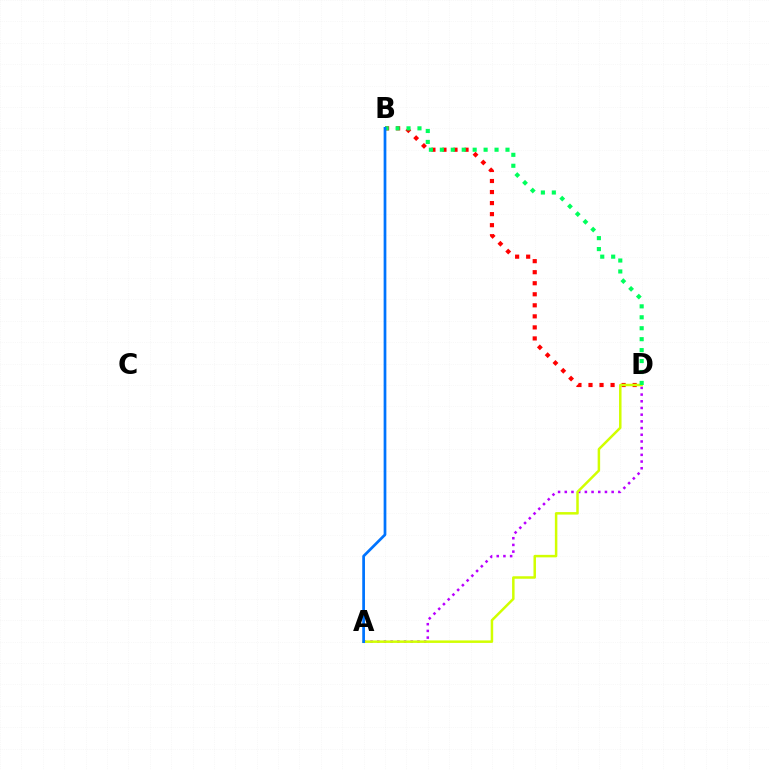{('B', 'D'): [{'color': '#ff0000', 'line_style': 'dotted', 'thickness': 3.0}, {'color': '#00ff5c', 'line_style': 'dotted', 'thickness': 2.97}], ('A', 'D'): [{'color': '#b900ff', 'line_style': 'dotted', 'thickness': 1.82}, {'color': '#d1ff00', 'line_style': 'solid', 'thickness': 1.8}], ('A', 'B'): [{'color': '#0074ff', 'line_style': 'solid', 'thickness': 1.96}]}